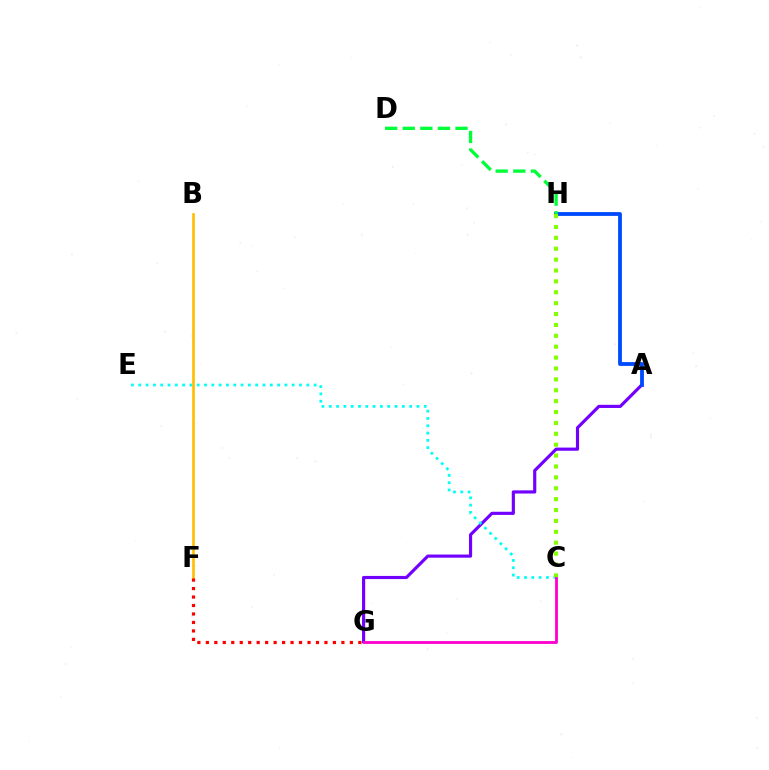{('A', 'G'): [{'color': '#7200ff', 'line_style': 'solid', 'thickness': 2.28}], ('C', 'E'): [{'color': '#00fff6', 'line_style': 'dotted', 'thickness': 1.99}], ('B', 'F'): [{'color': '#ffbd00', 'line_style': 'solid', 'thickness': 1.9}], ('A', 'H'): [{'color': '#004bff', 'line_style': 'solid', 'thickness': 2.74}], ('D', 'H'): [{'color': '#00ff39', 'line_style': 'dashed', 'thickness': 2.39}], ('C', 'H'): [{'color': '#84ff00', 'line_style': 'dotted', 'thickness': 2.96}], ('F', 'G'): [{'color': '#ff0000', 'line_style': 'dotted', 'thickness': 2.3}], ('C', 'G'): [{'color': '#ff00cf', 'line_style': 'solid', 'thickness': 2.03}]}